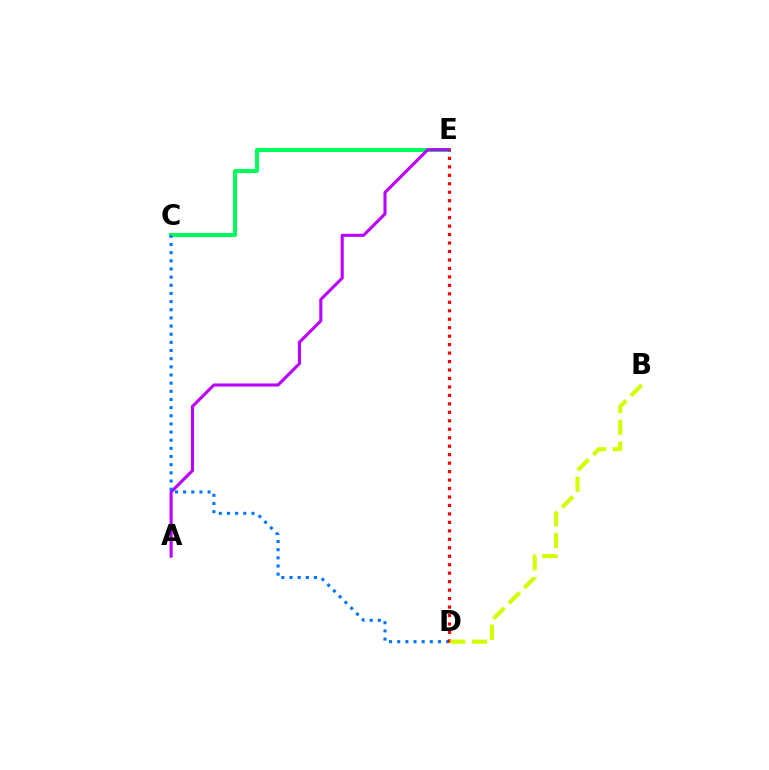{('C', 'E'): [{'color': '#00ff5c', 'line_style': 'solid', 'thickness': 2.91}], ('A', 'E'): [{'color': '#b900ff', 'line_style': 'solid', 'thickness': 2.22}], ('C', 'D'): [{'color': '#0074ff', 'line_style': 'dotted', 'thickness': 2.22}], ('D', 'E'): [{'color': '#ff0000', 'line_style': 'dotted', 'thickness': 2.3}], ('B', 'D'): [{'color': '#d1ff00', 'line_style': 'dashed', 'thickness': 2.96}]}